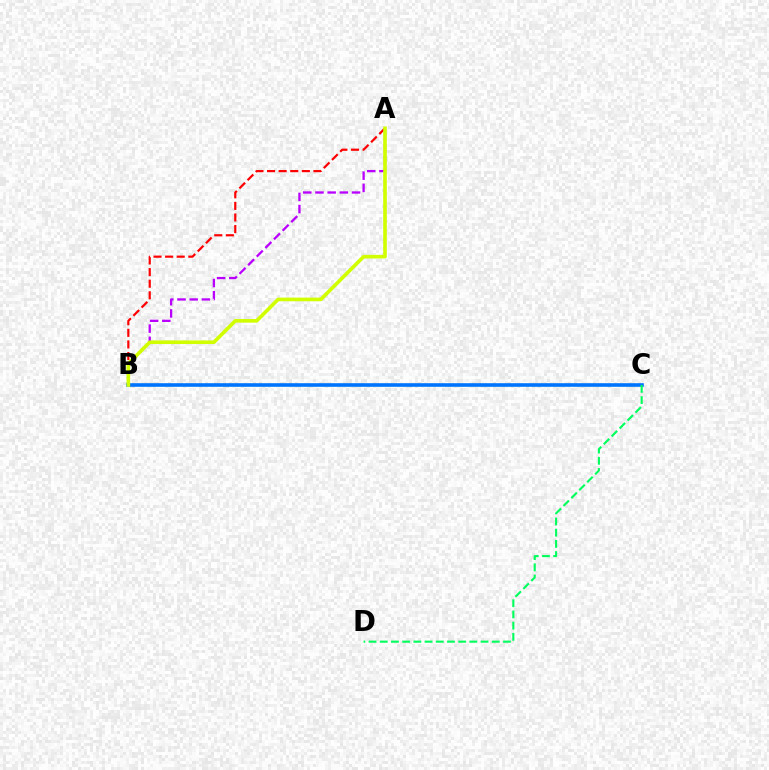{('A', 'B'): [{'color': '#ff0000', 'line_style': 'dashed', 'thickness': 1.58}, {'color': '#b900ff', 'line_style': 'dashed', 'thickness': 1.66}, {'color': '#d1ff00', 'line_style': 'solid', 'thickness': 2.62}], ('B', 'C'): [{'color': '#0074ff', 'line_style': 'solid', 'thickness': 2.6}], ('C', 'D'): [{'color': '#00ff5c', 'line_style': 'dashed', 'thickness': 1.52}]}